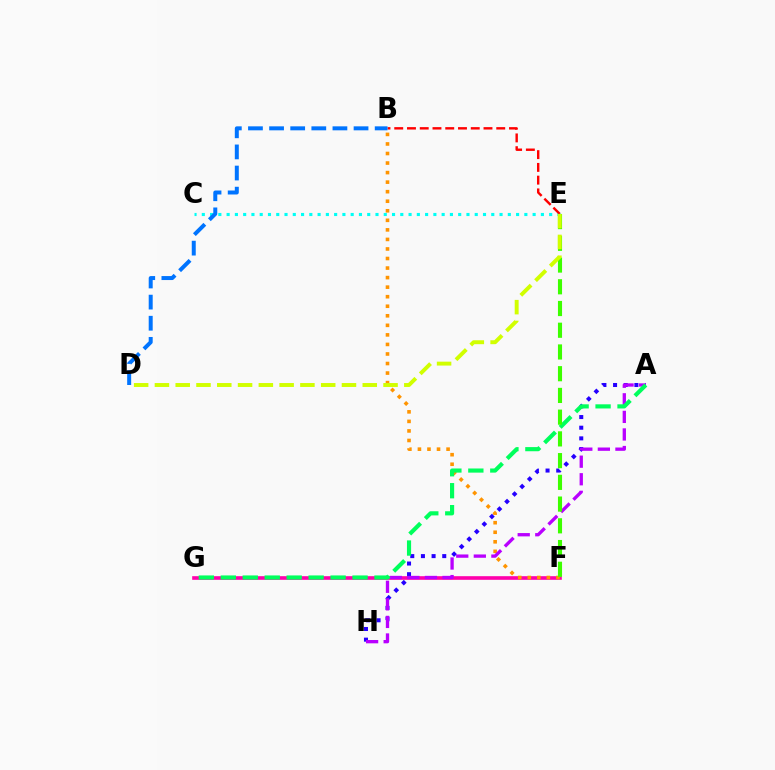{('C', 'E'): [{'color': '#00fff6', 'line_style': 'dotted', 'thickness': 2.25}], ('B', 'E'): [{'color': '#ff0000', 'line_style': 'dashed', 'thickness': 1.73}], ('F', 'G'): [{'color': '#ff00ac', 'line_style': 'solid', 'thickness': 2.62}], ('A', 'H'): [{'color': '#2500ff', 'line_style': 'dotted', 'thickness': 2.9}, {'color': '#b900ff', 'line_style': 'dashed', 'thickness': 2.39}], ('B', 'F'): [{'color': '#ff9400', 'line_style': 'dotted', 'thickness': 2.59}], ('A', 'G'): [{'color': '#00ff5c', 'line_style': 'dashed', 'thickness': 2.98}], ('B', 'D'): [{'color': '#0074ff', 'line_style': 'dashed', 'thickness': 2.87}], ('E', 'F'): [{'color': '#3dff00', 'line_style': 'dashed', 'thickness': 2.95}], ('D', 'E'): [{'color': '#d1ff00', 'line_style': 'dashed', 'thickness': 2.82}]}